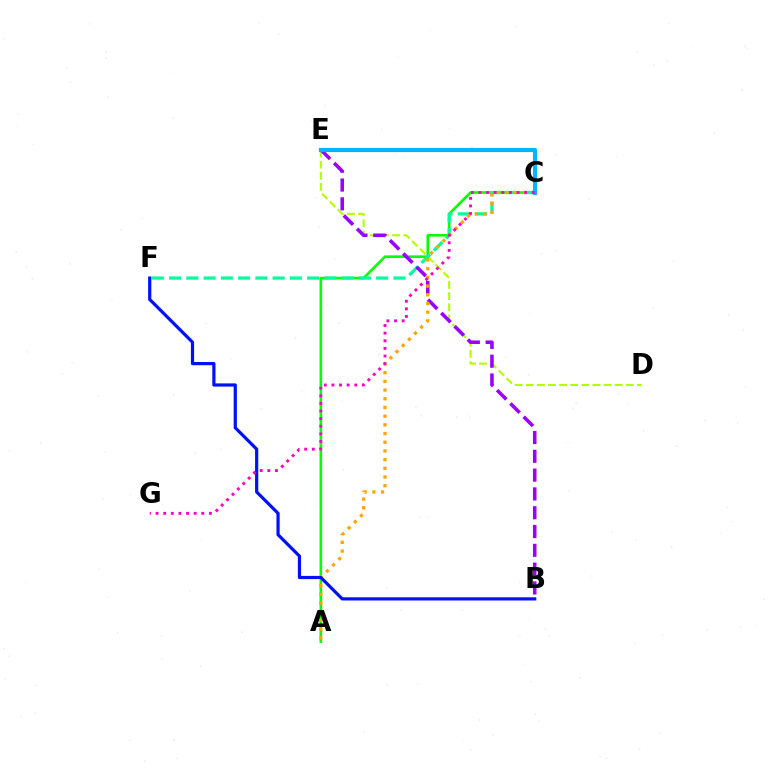{('D', 'E'): [{'color': '#b3ff00', 'line_style': 'dashed', 'thickness': 1.51}], ('C', 'E'): [{'color': '#ff0000', 'line_style': 'dashed', 'thickness': 2.01}, {'color': '#00b5ff', 'line_style': 'solid', 'thickness': 3.0}], ('A', 'C'): [{'color': '#08ff00', 'line_style': 'solid', 'thickness': 1.89}, {'color': '#ffa500', 'line_style': 'dotted', 'thickness': 2.36}], ('C', 'F'): [{'color': '#00ff9d', 'line_style': 'dashed', 'thickness': 2.34}], ('B', 'E'): [{'color': '#9b00ff', 'line_style': 'dashed', 'thickness': 2.55}], ('B', 'F'): [{'color': '#0010ff', 'line_style': 'solid', 'thickness': 2.3}], ('C', 'G'): [{'color': '#ff00bd', 'line_style': 'dotted', 'thickness': 2.07}]}